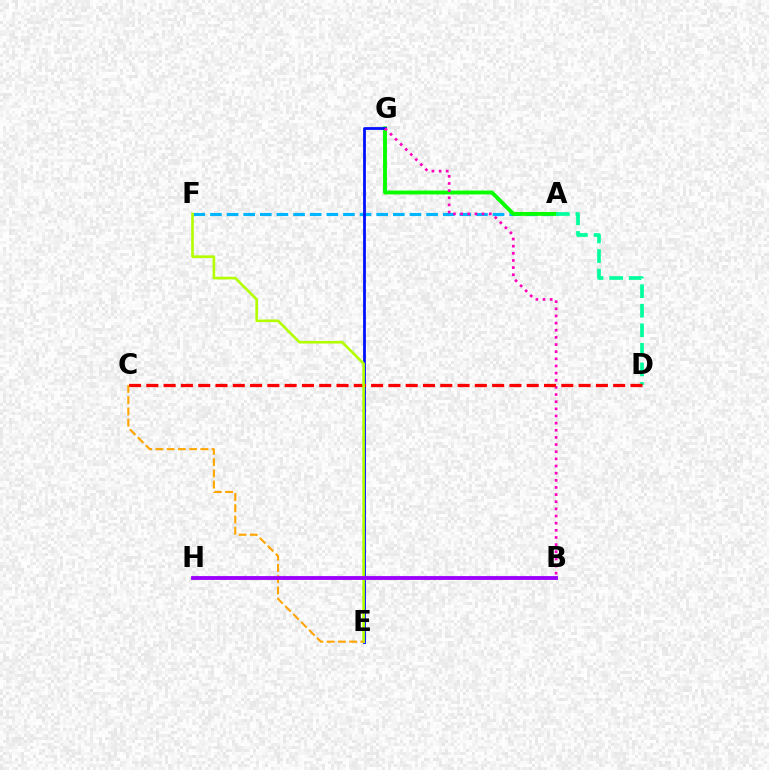{('A', 'F'): [{'color': '#00b5ff', 'line_style': 'dashed', 'thickness': 2.26}], ('A', 'G'): [{'color': '#08ff00', 'line_style': 'solid', 'thickness': 2.79}], ('E', 'G'): [{'color': '#0010ff', 'line_style': 'solid', 'thickness': 2.01}], ('B', 'G'): [{'color': '#ff00bd', 'line_style': 'dotted', 'thickness': 1.94}], ('A', 'D'): [{'color': '#00ff9d', 'line_style': 'dashed', 'thickness': 2.66}], ('C', 'D'): [{'color': '#ff0000', 'line_style': 'dashed', 'thickness': 2.35}], ('E', 'F'): [{'color': '#b3ff00', 'line_style': 'solid', 'thickness': 1.9}], ('C', 'E'): [{'color': '#ffa500', 'line_style': 'dashed', 'thickness': 1.53}], ('B', 'H'): [{'color': '#9b00ff', 'line_style': 'solid', 'thickness': 2.76}]}